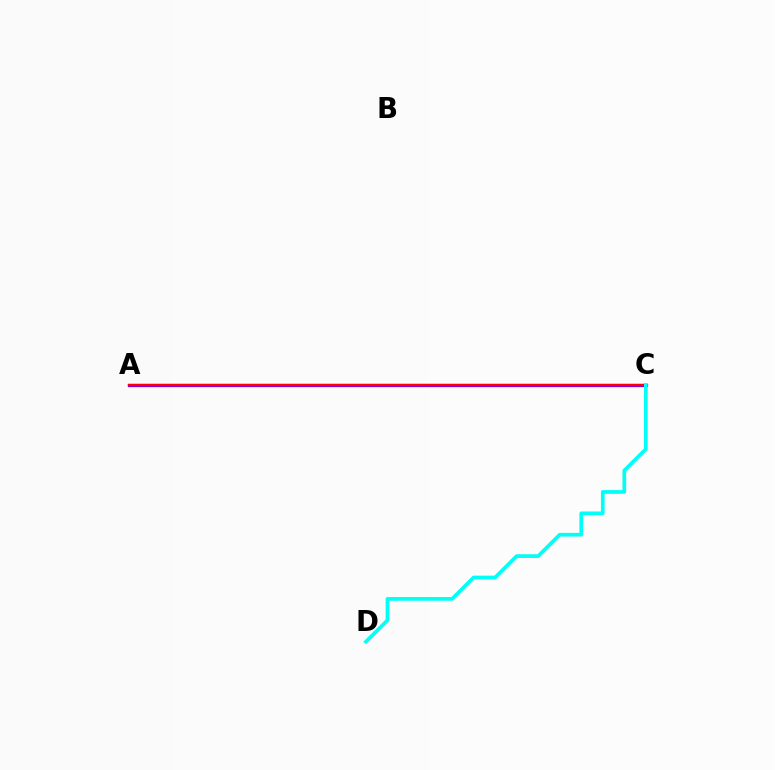{('A', 'C'): [{'color': '#84ff00', 'line_style': 'dotted', 'thickness': 2.05}, {'color': '#7200ff', 'line_style': 'solid', 'thickness': 2.35}, {'color': '#ff0000', 'line_style': 'solid', 'thickness': 1.64}], ('C', 'D'): [{'color': '#00fff6', 'line_style': 'solid', 'thickness': 2.67}]}